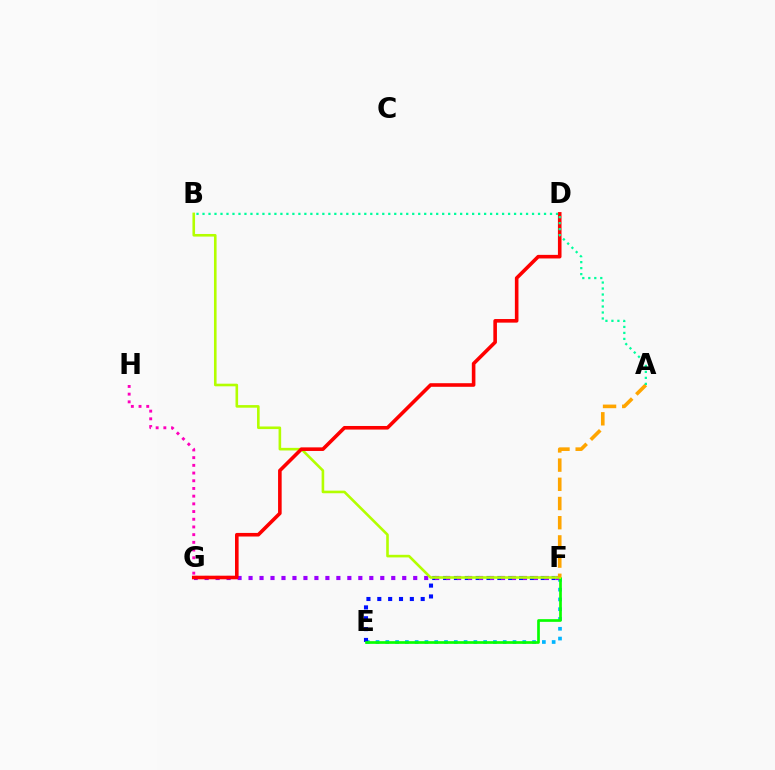{('E', 'F'): [{'color': '#00b5ff', 'line_style': 'dotted', 'thickness': 2.66}, {'color': '#0010ff', 'line_style': 'dotted', 'thickness': 2.95}, {'color': '#08ff00', 'line_style': 'solid', 'thickness': 1.93}], ('G', 'H'): [{'color': '#ff00bd', 'line_style': 'dotted', 'thickness': 2.09}], ('F', 'G'): [{'color': '#9b00ff', 'line_style': 'dotted', 'thickness': 2.98}], ('B', 'F'): [{'color': '#b3ff00', 'line_style': 'solid', 'thickness': 1.88}], ('A', 'F'): [{'color': '#ffa500', 'line_style': 'dashed', 'thickness': 2.61}], ('D', 'G'): [{'color': '#ff0000', 'line_style': 'solid', 'thickness': 2.59}], ('A', 'B'): [{'color': '#00ff9d', 'line_style': 'dotted', 'thickness': 1.63}]}